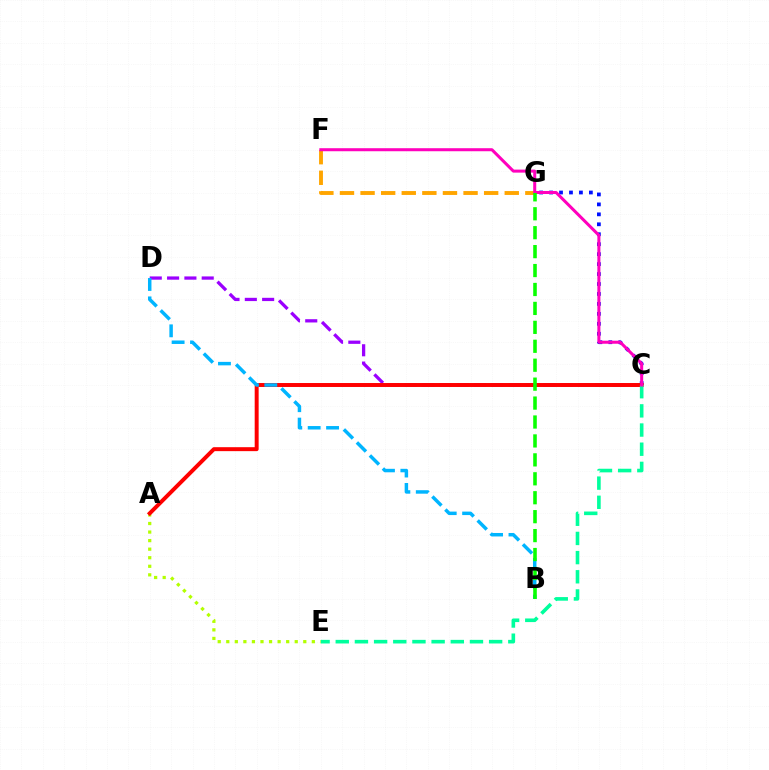{('C', 'D'): [{'color': '#9b00ff', 'line_style': 'dashed', 'thickness': 2.35}], ('A', 'E'): [{'color': '#b3ff00', 'line_style': 'dotted', 'thickness': 2.33}], ('C', 'G'): [{'color': '#0010ff', 'line_style': 'dotted', 'thickness': 2.7}], ('A', 'C'): [{'color': '#ff0000', 'line_style': 'solid', 'thickness': 2.85}], ('C', 'E'): [{'color': '#00ff9d', 'line_style': 'dashed', 'thickness': 2.6}], ('F', 'G'): [{'color': '#ffa500', 'line_style': 'dashed', 'thickness': 2.8}], ('C', 'F'): [{'color': '#ff00bd', 'line_style': 'solid', 'thickness': 2.18}], ('B', 'D'): [{'color': '#00b5ff', 'line_style': 'dashed', 'thickness': 2.5}], ('B', 'G'): [{'color': '#08ff00', 'line_style': 'dashed', 'thickness': 2.57}]}